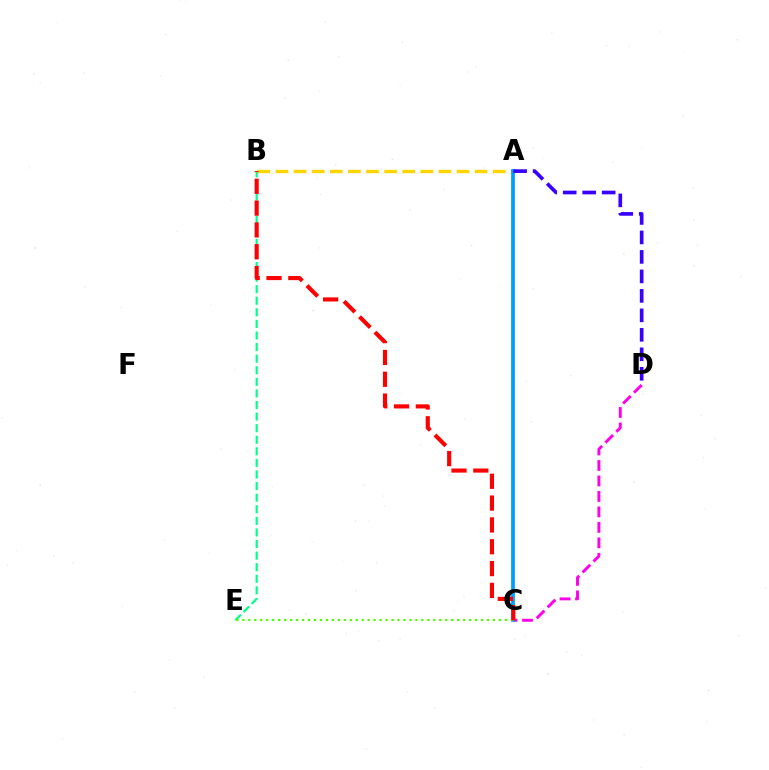{('C', 'D'): [{'color': '#ff00ed', 'line_style': 'dashed', 'thickness': 2.1}], ('A', 'B'): [{'color': '#ffd500', 'line_style': 'dashed', 'thickness': 2.46}], ('A', 'C'): [{'color': '#009eff', 'line_style': 'solid', 'thickness': 2.69}], ('B', 'E'): [{'color': '#00ff86', 'line_style': 'dashed', 'thickness': 1.57}], ('C', 'E'): [{'color': '#4fff00', 'line_style': 'dotted', 'thickness': 1.62}], ('B', 'C'): [{'color': '#ff0000', 'line_style': 'dashed', 'thickness': 2.96}], ('A', 'D'): [{'color': '#3700ff', 'line_style': 'dashed', 'thickness': 2.65}]}